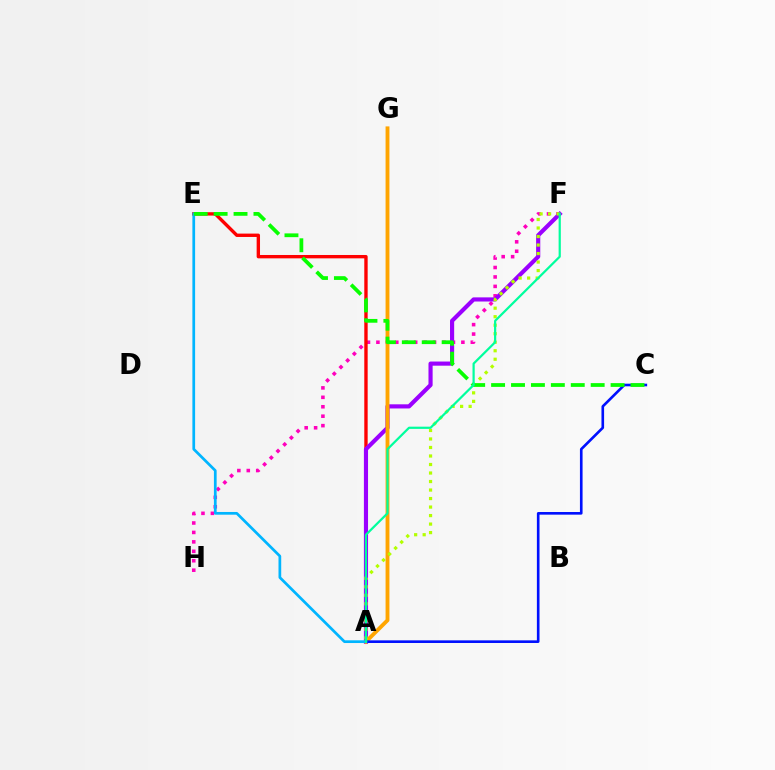{('F', 'H'): [{'color': '#ff00bd', 'line_style': 'dotted', 'thickness': 2.56}], ('A', 'E'): [{'color': '#ff0000', 'line_style': 'solid', 'thickness': 2.42}, {'color': '#00b5ff', 'line_style': 'solid', 'thickness': 1.96}], ('A', 'F'): [{'color': '#9b00ff', 'line_style': 'solid', 'thickness': 2.98}, {'color': '#b3ff00', 'line_style': 'dotted', 'thickness': 2.31}, {'color': '#00ff9d', 'line_style': 'solid', 'thickness': 1.59}], ('A', 'G'): [{'color': '#ffa500', 'line_style': 'solid', 'thickness': 2.78}], ('A', 'C'): [{'color': '#0010ff', 'line_style': 'solid', 'thickness': 1.9}], ('C', 'E'): [{'color': '#08ff00', 'line_style': 'dashed', 'thickness': 2.71}]}